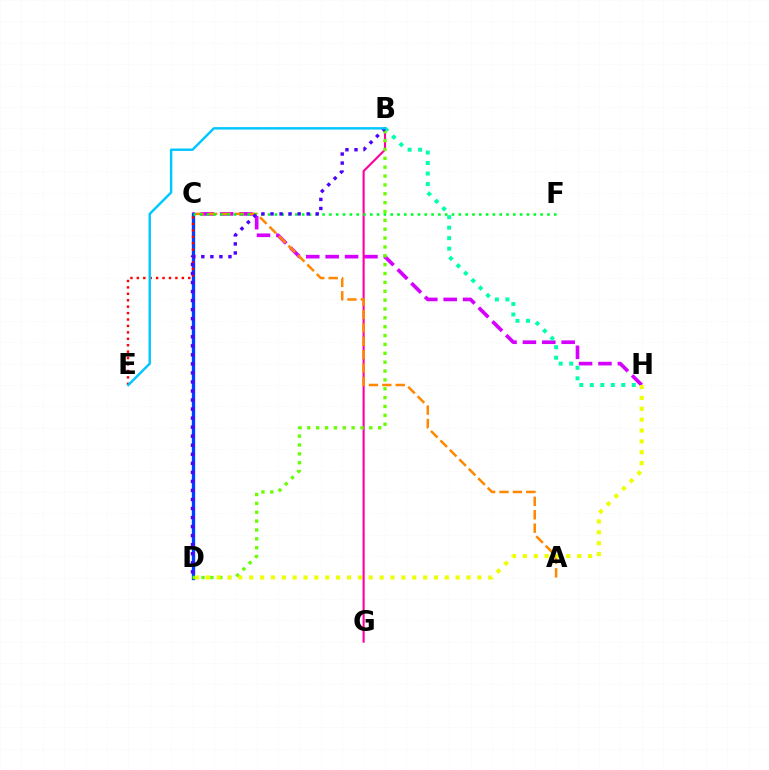{('C', 'H'): [{'color': '#d600ff', 'line_style': 'dashed', 'thickness': 2.63}], ('B', 'G'): [{'color': '#ff00a0', 'line_style': 'solid', 'thickness': 1.52}], ('A', 'C'): [{'color': '#ff8800', 'line_style': 'dashed', 'thickness': 1.82}], ('C', 'D'): [{'color': '#003fff', 'line_style': 'solid', 'thickness': 2.4}], ('C', 'E'): [{'color': '#ff0000', 'line_style': 'dotted', 'thickness': 1.75}], ('C', 'F'): [{'color': '#00ff27', 'line_style': 'dotted', 'thickness': 1.85}], ('B', 'H'): [{'color': '#00ffaf', 'line_style': 'dotted', 'thickness': 2.85}], ('B', 'D'): [{'color': '#66ff00', 'line_style': 'dotted', 'thickness': 2.41}, {'color': '#4f00ff', 'line_style': 'dotted', 'thickness': 2.46}], ('D', 'H'): [{'color': '#eeff00', 'line_style': 'dotted', 'thickness': 2.95}], ('B', 'E'): [{'color': '#00c7ff', 'line_style': 'solid', 'thickness': 1.75}]}